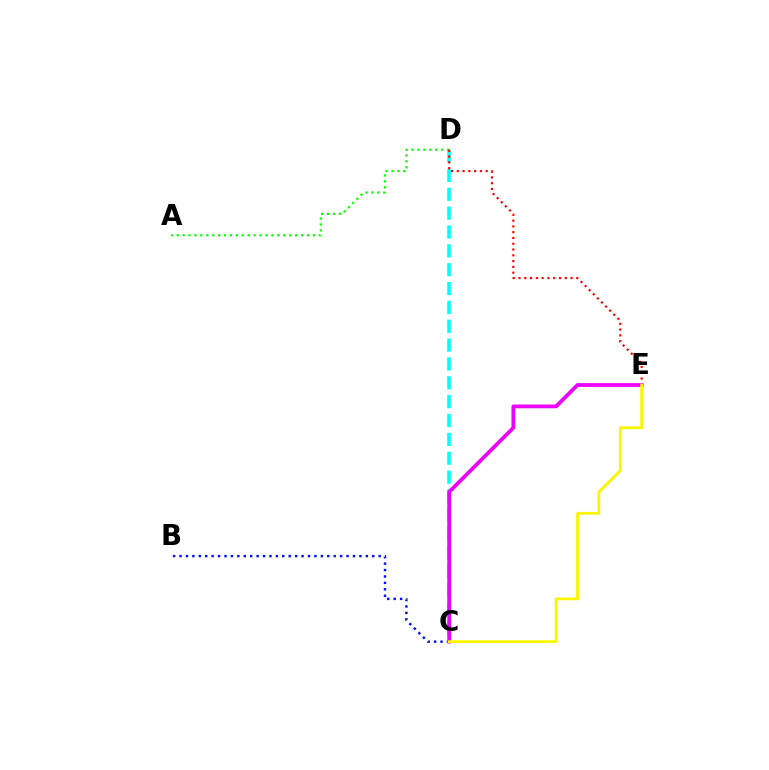{('A', 'D'): [{'color': '#08ff00', 'line_style': 'dotted', 'thickness': 1.61}], ('C', 'D'): [{'color': '#00fff6', 'line_style': 'dashed', 'thickness': 2.56}], ('B', 'C'): [{'color': '#0010ff', 'line_style': 'dotted', 'thickness': 1.75}], ('D', 'E'): [{'color': '#ff0000', 'line_style': 'dotted', 'thickness': 1.57}], ('C', 'E'): [{'color': '#ee00ff', 'line_style': 'solid', 'thickness': 2.71}, {'color': '#fcf500', 'line_style': 'solid', 'thickness': 2.02}]}